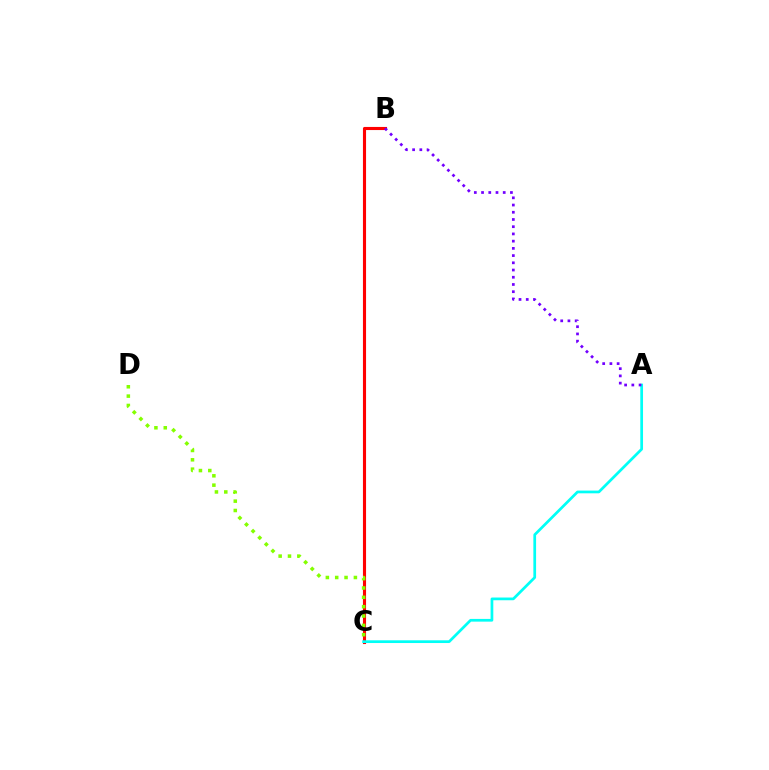{('B', 'C'): [{'color': '#ff0000', 'line_style': 'solid', 'thickness': 2.24}], ('A', 'C'): [{'color': '#00fff6', 'line_style': 'solid', 'thickness': 1.96}], ('C', 'D'): [{'color': '#84ff00', 'line_style': 'dotted', 'thickness': 2.54}], ('A', 'B'): [{'color': '#7200ff', 'line_style': 'dotted', 'thickness': 1.96}]}